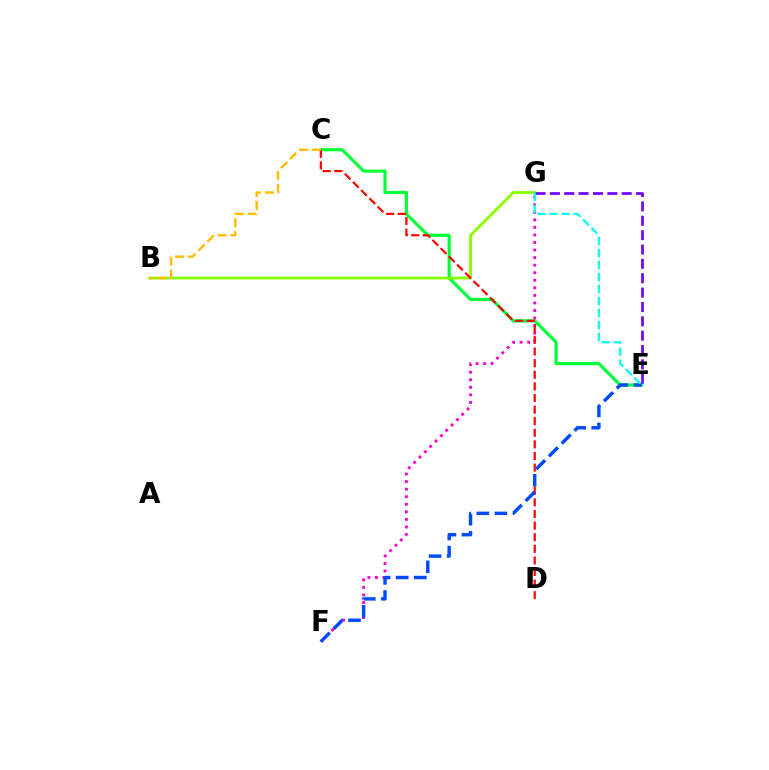{('C', 'E'): [{'color': '#00ff39', 'line_style': 'solid', 'thickness': 2.28}], ('F', 'G'): [{'color': '#ff00cf', 'line_style': 'dotted', 'thickness': 2.05}], ('B', 'G'): [{'color': '#84ff00', 'line_style': 'solid', 'thickness': 1.99}], ('C', 'D'): [{'color': '#ff0000', 'line_style': 'dashed', 'thickness': 1.58}], ('E', 'G'): [{'color': '#7200ff', 'line_style': 'dashed', 'thickness': 1.95}, {'color': '#00fff6', 'line_style': 'dashed', 'thickness': 1.63}], ('B', 'C'): [{'color': '#ffbd00', 'line_style': 'dashed', 'thickness': 1.75}], ('E', 'F'): [{'color': '#004bff', 'line_style': 'dashed', 'thickness': 2.46}]}